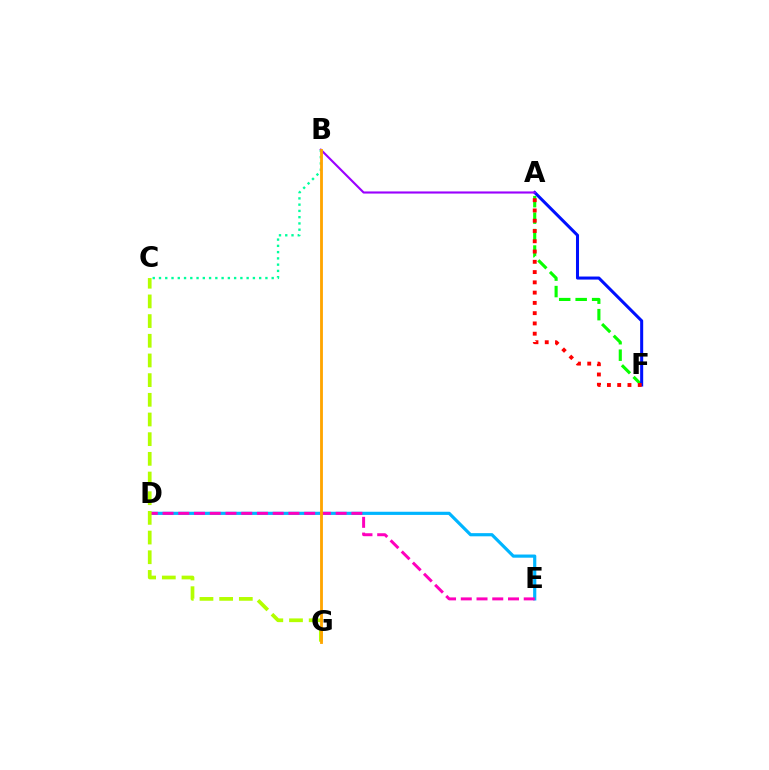{('D', 'E'): [{'color': '#00b5ff', 'line_style': 'solid', 'thickness': 2.28}, {'color': '#ff00bd', 'line_style': 'dashed', 'thickness': 2.14}], ('B', 'C'): [{'color': '#00ff9d', 'line_style': 'dotted', 'thickness': 1.7}], ('A', 'F'): [{'color': '#08ff00', 'line_style': 'dashed', 'thickness': 2.24}, {'color': '#0010ff', 'line_style': 'solid', 'thickness': 2.19}, {'color': '#ff0000', 'line_style': 'dotted', 'thickness': 2.79}], ('C', 'G'): [{'color': '#b3ff00', 'line_style': 'dashed', 'thickness': 2.67}], ('A', 'B'): [{'color': '#9b00ff', 'line_style': 'solid', 'thickness': 1.53}], ('B', 'G'): [{'color': '#ffa500', 'line_style': 'solid', 'thickness': 2.04}]}